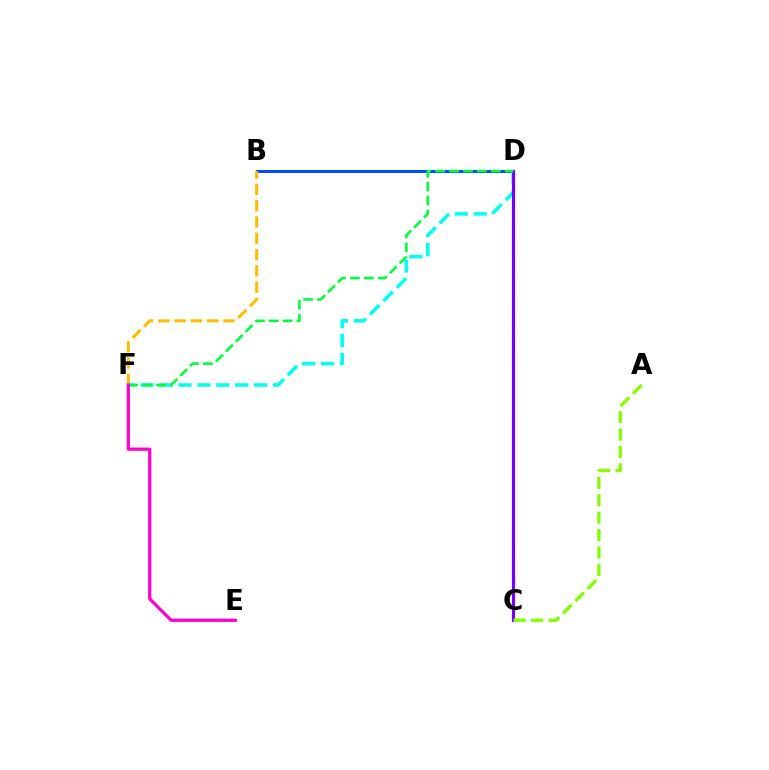{('B', 'D'): [{'color': '#004bff', 'line_style': 'solid', 'thickness': 2.17}], ('C', 'D'): [{'color': '#ff0000', 'line_style': 'dotted', 'thickness': 2.21}, {'color': '#7200ff', 'line_style': 'solid', 'thickness': 2.28}], ('D', 'F'): [{'color': '#00fff6', 'line_style': 'dashed', 'thickness': 2.57}, {'color': '#00ff39', 'line_style': 'dashed', 'thickness': 1.89}], ('B', 'F'): [{'color': '#ffbd00', 'line_style': 'dashed', 'thickness': 2.21}], ('E', 'F'): [{'color': '#ff00cf', 'line_style': 'solid', 'thickness': 2.32}], ('A', 'C'): [{'color': '#84ff00', 'line_style': 'dashed', 'thickness': 2.37}]}